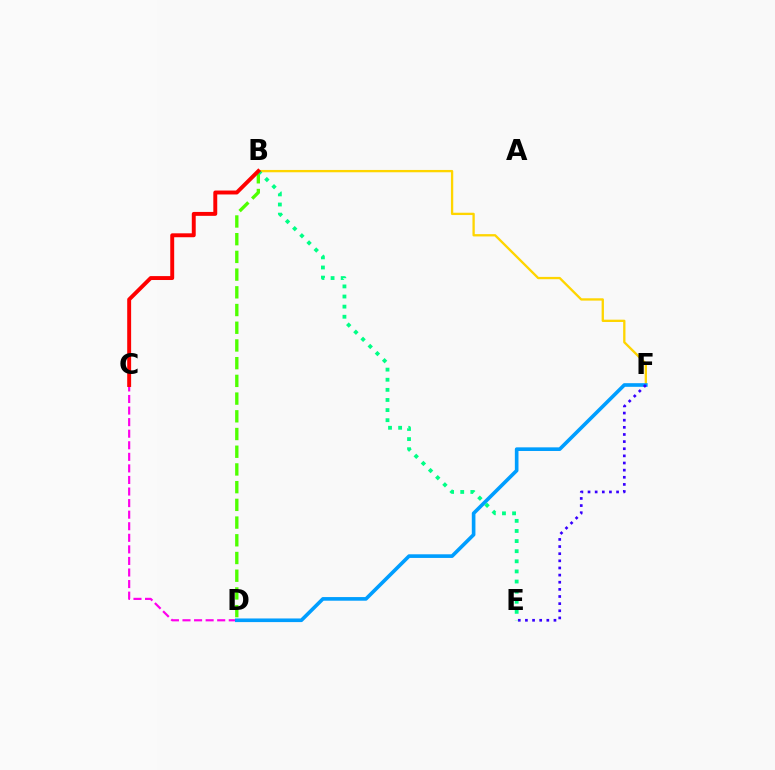{('C', 'D'): [{'color': '#ff00ed', 'line_style': 'dashed', 'thickness': 1.57}], ('B', 'F'): [{'color': '#ffd500', 'line_style': 'solid', 'thickness': 1.67}], ('D', 'F'): [{'color': '#009eff', 'line_style': 'solid', 'thickness': 2.62}], ('E', 'F'): [{'color': '#3700ff', 'line_style': 'dotted', 'thickness': 1.94}], ('B', 'D'): [{'color': '#4fff00', 'line_style': 'dashed', 'thickness': 2.41}], ('B', 'E'): [{'color': '#00ff86', 'line_style': 'dotted', 'thickness': 2.75}], ('B', 'C'): [{'color': '#ff0000', 'line_style': 'solid', 'thickness': 2.82}]}